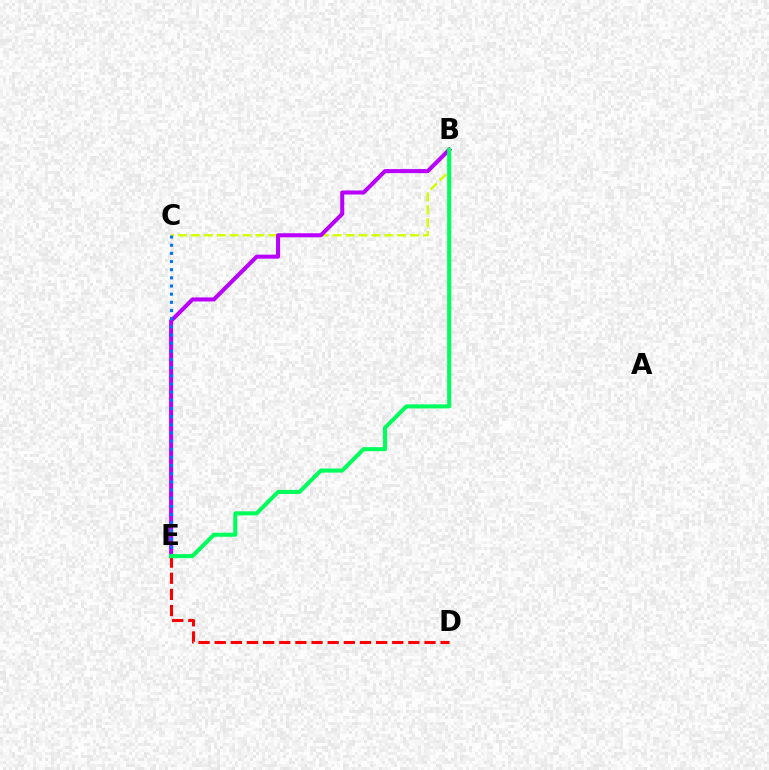{('B', 'C'): [{'color': '#d1ff00', 'line_style': 'dashed', 'thickness': 1.75}], ('B', 'E'): [{'color': '#b900ff', 'line_style': 'solid', 'thickness': 2.92}, {'color': '#00ff5c', 'line_style': 'solid', 'thickness': 2.92}], ('D', 'E'): [{'color': '#ff0000', 'line_style': 'dashed', 'thickness': 2.19}], ('C', 'E'): [{'color': '#0074ff', 'line_style': 'dotted', 'thickness': 2.22}]}